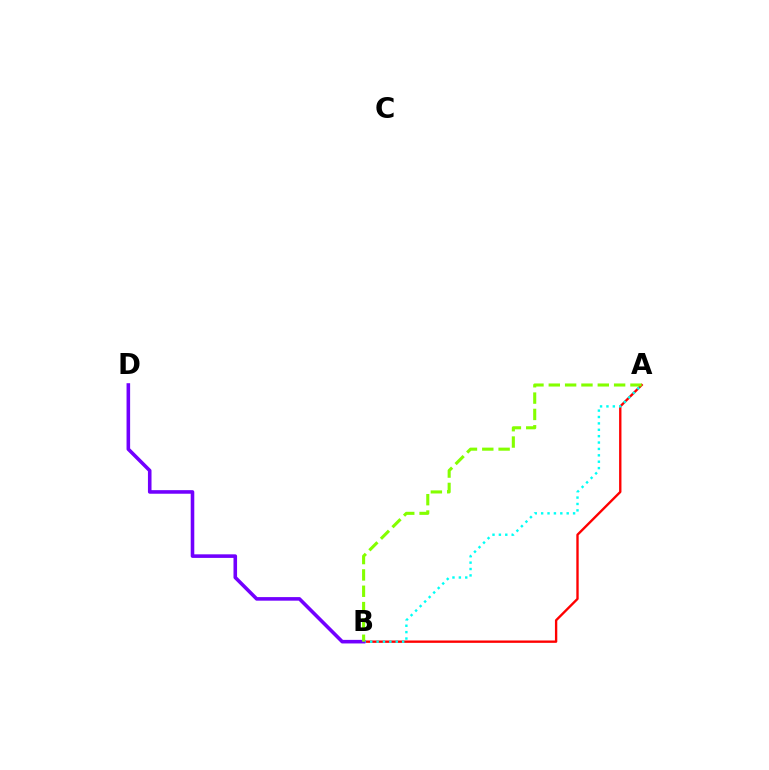{('A', 'B'): [{'color': '#ff0000', 'line_style': 'solid', 'thickness': 1.7}, {'color': '#00fff6', 'line_style': 'dotted', 'thickness': 1.74}, {'color': '#84ff00', 'line_style': 'dashed', 'thickness': 2.22}], ('B', 'D'): [{'color': '#7200ff', 'line_style': 'solid', 'thickness': 2.58}]}